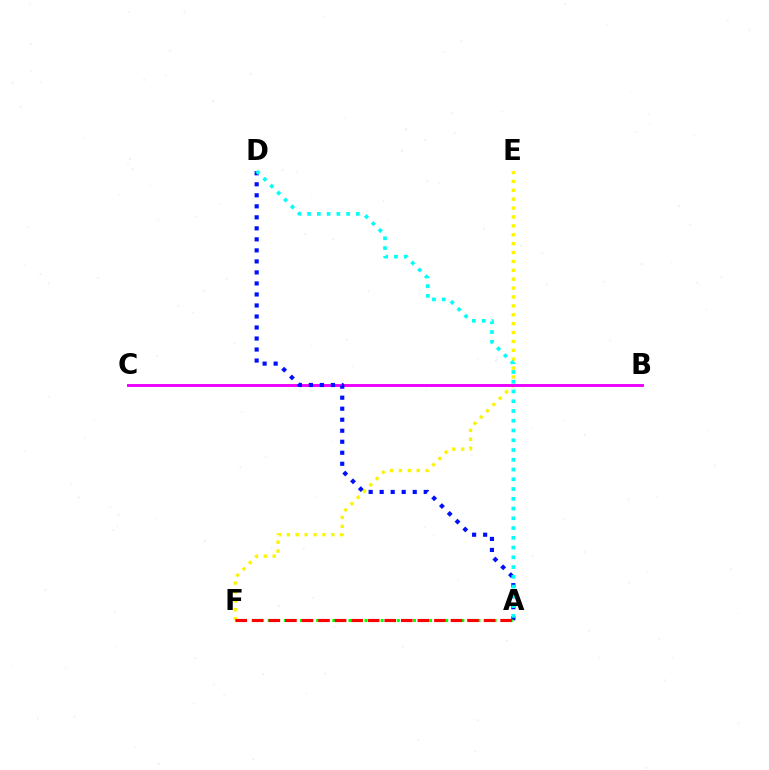{('E', 'F'): [{'color': '#fcf500', 'line_style': 'dotted', 'thickness': 2.42}], ('B', 'C'): [{'color': '#ee00ff', 'line_style': 'solid', 'thickness': 2.08}], ('A', 'D'): [{'color': '#0010ff', 'line_style': 'dotted', 'thickness': 2.99}, {'color': '#00fff6', 'line_style': 'dotted', 'thickness': 2.65}], ('A', 'F'): [{'color': '#08ff00', 'line_style': 'dotted', 'thickness': 2.19}, {'color': '#ff0000', 'line_style': 'dashed', 'thickness': 2.25}]}